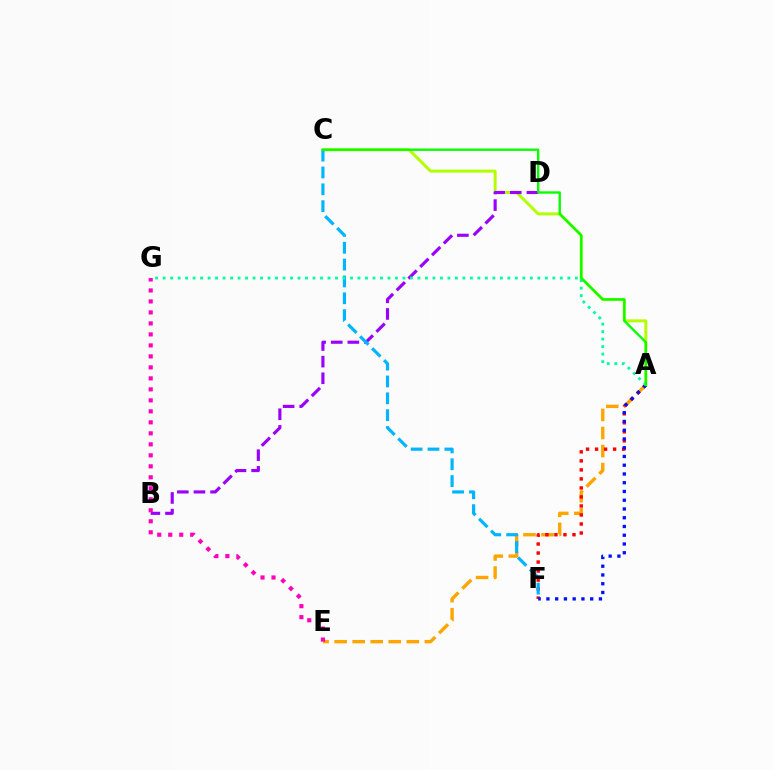{('A', 'C'): [{'color': '#b3ff00', 'line_style': 'solid', 'thickness': 2.14}, {'color': '#08ff00', 'line_style': 'solid', 'thickness': 1.7}], ('B', 'D'): [{'color': '#9b00ff', 'line_style': 'dashed', 'thickness': 2.26}], ('A', 'E'): [{'color': '#ffa500', 'line_style': 'dashed', 'thickness': 2.45}], ('A', 'F'): [{'color': '#ff0000', 'line_style': 'dotted', 'thickness': 2.45}, {'color': '#0010ff', 'line_style': 'dotted', 'thickness': 2.38}], ('C', 'F'): [{'color': '#00b5ff', 'line_style': 'dashed', 'thickness': 2.29}], ('E', 'G'): [{'color': '#ff00bd', 'line_style': 'dotted', 'thickness': 2.99}], ('A', 'G'): [{'color': '#00ff9d', 'line_style': 'dotted', 'thickness': 2.04}]}